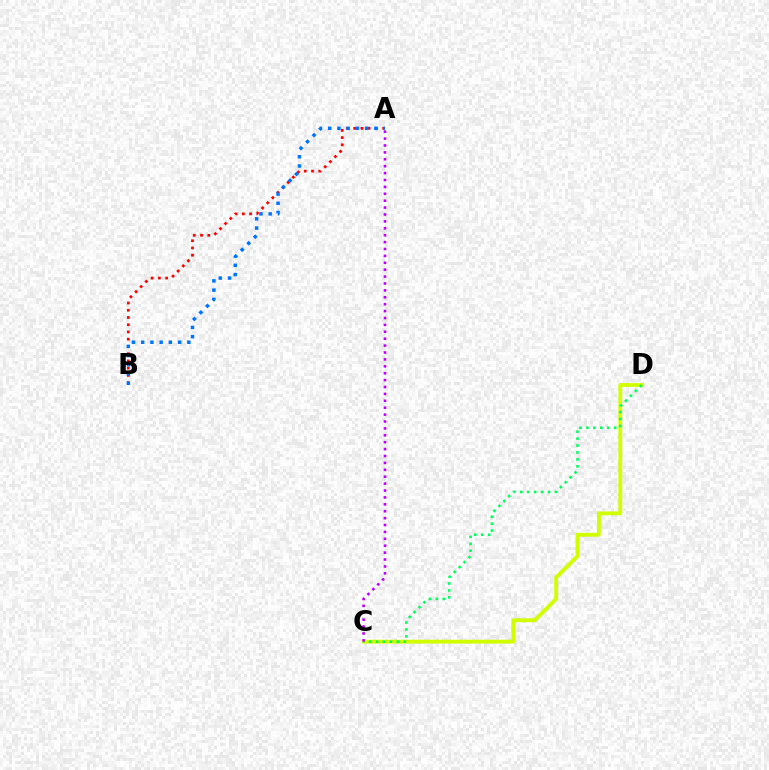{('C', 'D'): [{'color': '#d1ff00', 'line_style': 'solid', 'thickness': 2.77}, {'color': '#00ff5c', 'line_style': 'dotted', 'thickness': 1.88}], ('A', 'B'): [{'color': '#ff0000', 'line_style': 'dotted', 'thickness': 1.97}, {'color': '#0074ff', 'line_style': 'dotted', 'thickness': 2.51}], ('A', 'C'): [{'color': '#b900ff', 'line_style': 'dotted', 'thickness': 1.87}]}